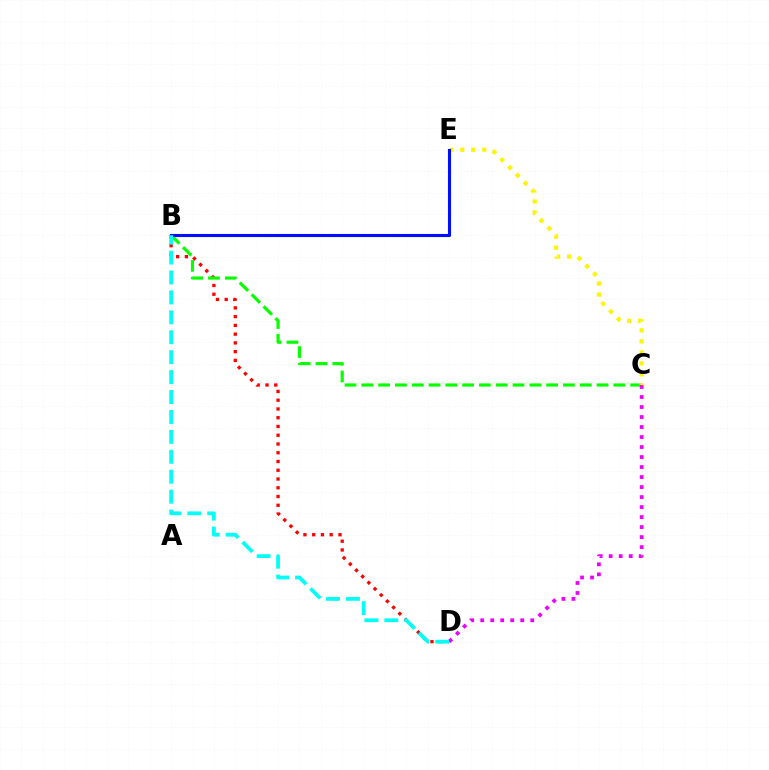{('B', 'D'): [{'color': '#ff0000', 'line_style': 'dotted', 'thickness': 2.38}, {'color': '#00fff6', 'line_style': 'dashed', 'thickness': 2.71}], ('B', 'C'): [{'color': '#08ff00', 'line_style': 'dashed', 'thickness': 2.28}], ('C', 'E'): [{'color': '#fcf500', 'line_style': 'dotted', 'thickness': 2.99}], ('B', 'E'): [{'color': '#0010ff', 'line_style': 'solid', 'thickness': 2.23}], ('C', 'D'): [{'color': '#ee00ff', 'line_style': 'dotted', 'thickness': 2.72}]}